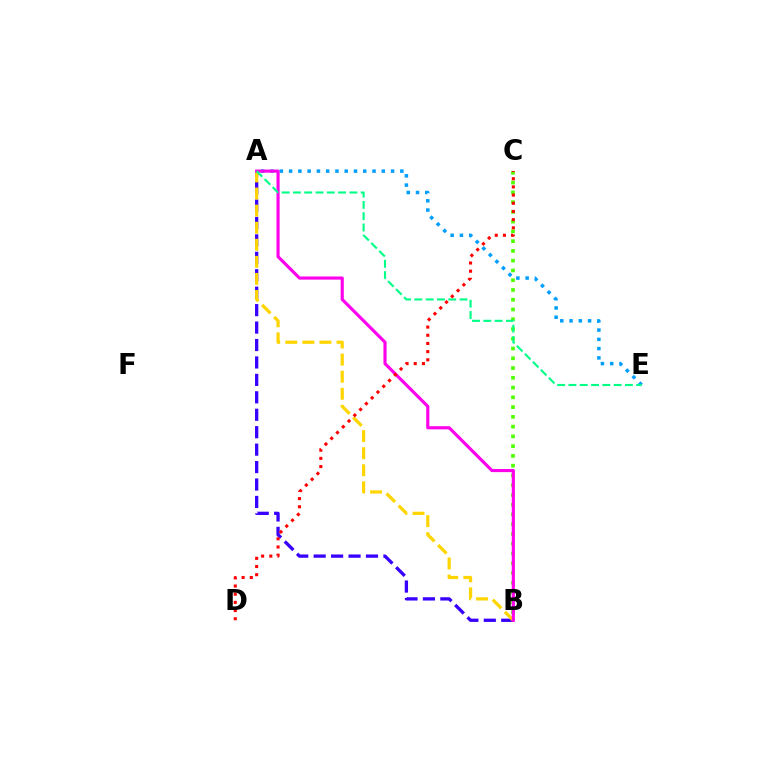{('B', 'C'): [{'color': '#4fff00', 'line_style': 'dotted', 'thickness': 2.65}], ('A', 'B'): [{'color': '#3700ff', 'line_style': 'dashed', 'thickness': 2.37}, {'color': '#ffd500', 'line_style': 'dashed', 'thickness': 2.32}, {'color': '#ff00ed', 'line_style': 'solid', 'thickness': 2.26}], ('A', 'E'): [{'color': '#009eff', 'line_style': 'dotted', 'thickness': 2.52}, {'color': '#00ff86', 'line_style': 'dashed', 'thickness': 1.53}], ('C', 'D'): [{'color': '#ff0000', 'line_style': 'dotted', 'thickness': 2.22}]}